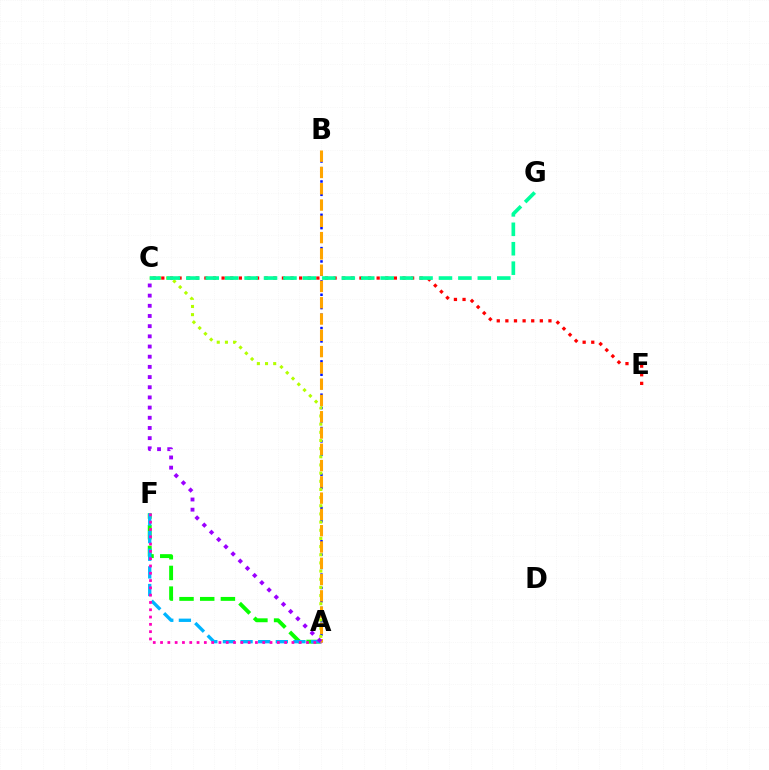{('A', 'F'): [{'color': '#08ff00', 'line_style': 'dashed', 'thickness': 2.81}, {'color': '#00b5ff', 'line_style': 'dashed', 'thickness': 2.4}, {'color': '#ff00bd', 'line_style': 'dotted', 'thickness': 1.98}], ('C', 'E'): [{'color': '#ff0000', 'line_style': 'dotted', 'thickness': 2.34}], ('A', 'B'): [{'color': '#0010ff', 'line_style': 'dotted', 'thickness': 1.81}, {'color': '#ffa500', 'line_style': 'dashed', 'thickness': 2.21}], ('A', 'C'): [{'color': '#b3ff00', 'line_style': 'dotted', 'thickness': 2.22}, {'color': '#9b00ff', 'line_style': 'dotted', 'thickness': 2.77}], ('C', 'G'): [{'color': '#00ff9d', 'line_style': 'dashed', 'thickness': 2.64}]}